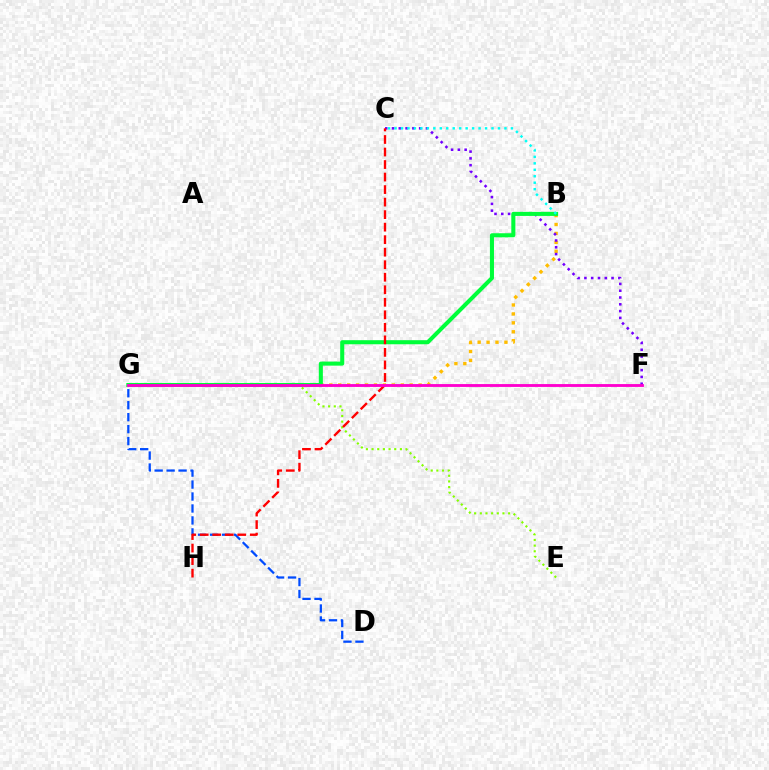{('B', 'G'): [{'color': '#ffbd00', 'line_style': 'dotted', 'thickness': 2.43}, {'color': '#00ff39', 'line_style': 'solid', 'thickness': 2.93}], ('C', 'F'): [{'color': '#7200ff', 'line_style': 'dotted', 'thickness': 1.84}], ('E', 'G'): [{'color': '#84ff00', 'line_style': 'dotted', 'thickness': 1.54}], ('D', 'G'): [{'color': '#004bff', 'line_style': 'dashed', 'thickness': 1.62}], ('B', 'C'): [{'color': '#00fff6', 'line_style': 'dotted', 'thickness': 1.76}], ('C', 'H'): [{'color': '#ff0000', 'line_style': 'dashed', 'thickness': 1.7}], ('F', 'G'): [{'color': '#ff00cf', 'line_style': 'solid', 'thickness': 2.05}]}